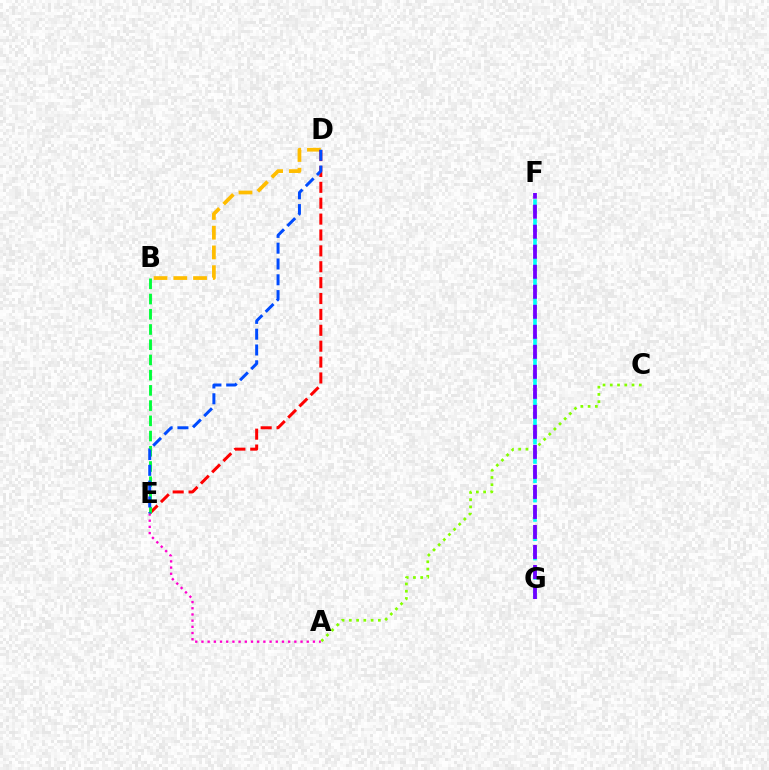{('B', 'D'): [{'color': '#ffbd00', 'line_style': 'dashed', 'thickness': 2.68}], ('D', 'E'): [{'color': '#ff0000', 'line_style': 'dashed', 'thickness': 2.16}, {'color': '#004bff', 'line_style': 'dashed', 'thickness': 2.15}], ('A', 'C'): [{'color': '#84ff00', 'line_style': 'dotted', 'thickness': 1.97}], ('A', 'E'): [{'color': '#ff00cf', 'line_style': 'dotted', 'thickness': 1.68}], ('F', 'G'): [{'color': '#00fff6', 'line_style': 'dashed', 'thickness': 2.62}, {'color': '#7200ff', 'line_style': 'dashed', 'thickness': 2.72}], ('B', 'E'): [{'color': '#00ff39', 'line_style': 'dashed', 'thickness': 2.07}]}